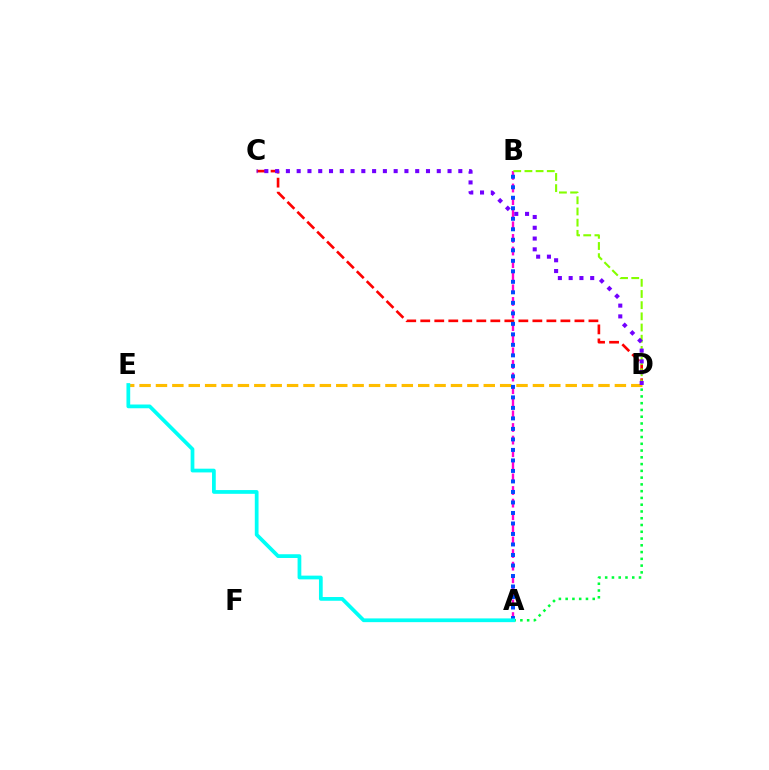{('C', 'D'): [{'color': '#ff0000', 'line_style': 'dashed', 'thickness': 1.9}, {'color': '#7200ff', 'line_style': 'dotted', 'thickness': 2.93}], ('A', 'B'): [{'color': '#ff00cf', 'line_style': 'dashed', 'thickness': 1.71}, {'color': '#004bff', 'line_style': 'dotted', 'thickness': 2.85}], ('B', 'D'): [{'color': '#84ff00', 'line_style': 'dashed', 'thickness': 1.52}], ('D', 'E'): [{'color': '#ffbd00', 'line_style': 'dashed', 'thickness': 2.23}], ('A', 'D'): [{'color': '#00ff39', 'line_style': 'dotted', 'thickness': 1.84}], ('A', 'E'): [{'color': '#00fff6', 'line_style': 'solid', 'thickness': 2.7}]}